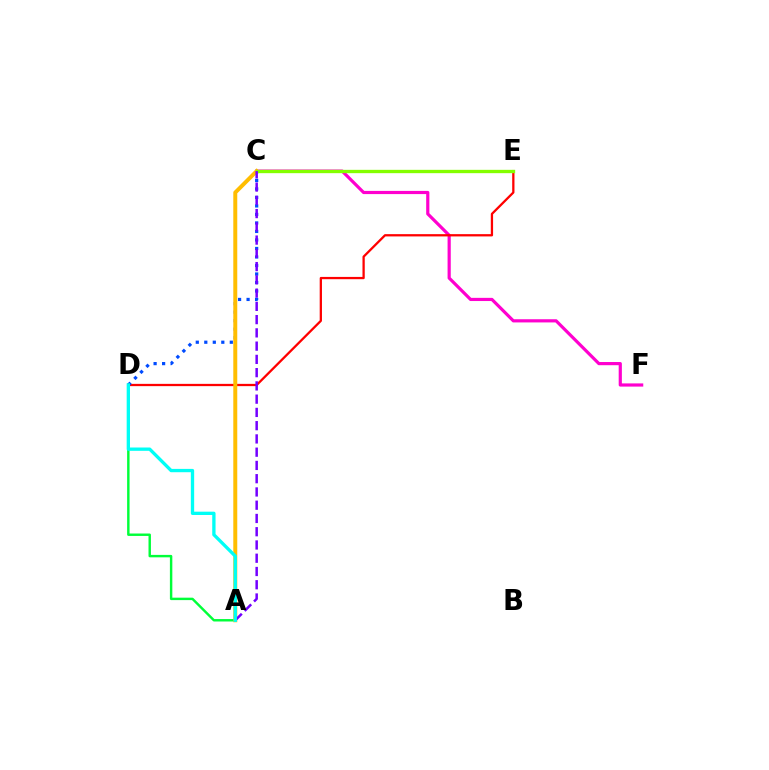{('C', 'F'): [{'color': '#ff00cf', 'line_style': 'solid', 'thickness': 2.29}], ('D', 'E'): [{'color': '#ff0000', 'line_style': 'solid', 'thickness': 1.64}], ('C', 'D'): [{'color': '#004bff', 'line_style': 'dotted', 'thickness': 2.31}], ('A', 'D'): [{'color': '#00ff39', 'line_style': 'solid', 'thickness': 1.75}, {'color': '#00fff6', 'line_style': 'solid', 'thickness': 2.39}], ('A', 'C'): [{'color': '#ffbd00', 'line_style': 'solid', 'thickness': 2.86}, {'color': '#7200ff', 'line_style': 'dashed', 'thickness': 1.8}], ('C', 'E'): [{'color': '#84ff00', 'line_style': 'solid', 'thickness': 2.4}]}